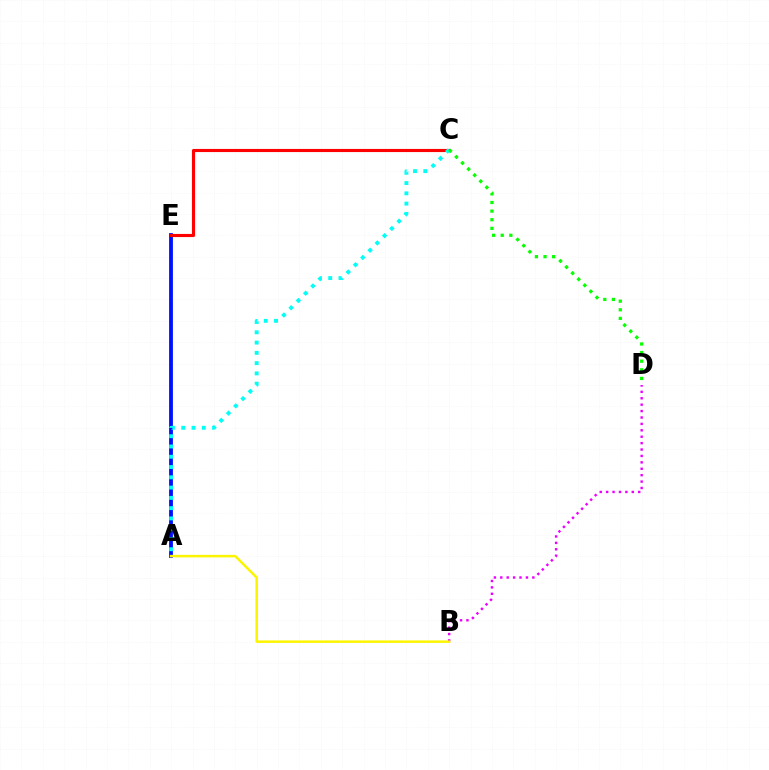{('A', 'E'): [{'color': '#0010ff', 'line_style': 'solid', 'thickness': 2.74}], ('C', 'E'): [{'color': '#ff0000', 'line_style': 'solid', 'thickness': 2.25}], ('B', 'D'): [{'color': '#ee00ff', 'line_style': 'dotted', 'thickness': 1.74}], ('A', 'B'): [{'color': '#fcf500', 'line_style': 'solid', 'thickness': 1.8}], ('A', 'C'): [{'color': '#00fff6', 'line_style': 'dotted', 'thickness': 2.79}], ('C', 'D'): [{'color': '#08ff00', 'line_style': 'dotted', 'thickness': 2.34}]}